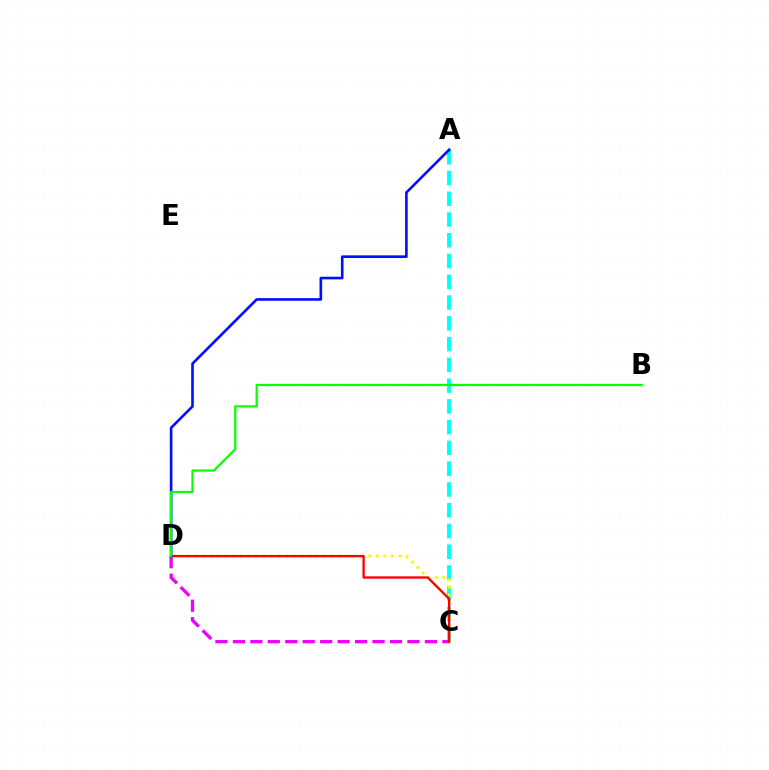{('A', 'C'): [{'color': '#00fff6', 'line_style': 'dashed', 'thickness': 2.82}], ('C', 'D'): [{'color': '#fcf500', 'line_style': 'dotted', 'thickness': 2.05}, {'color': '#ee00ff', 'line_style': 'dashed', 'thickness': 2.37}, {'color': '#ff0000', 'line_style': 'solid', 'thickness': 1.68}], ('A', 'D'): [{'color': '#0010ff', 'line_style': 'solid', 'thickness': 1.9}], ('B', 'D'): [{'color': '#08ff00', 'line_style': 'solid', 'thickness': 1.61}]}